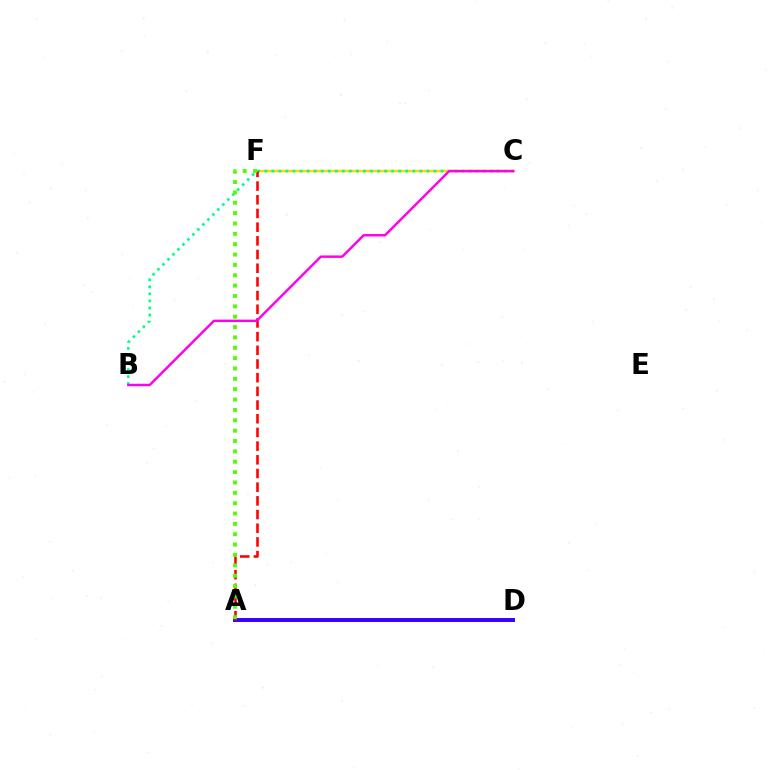{('A', 'D'): [{'color': '#3700ff', 'line_style': 'solid', 'thickness': 2.84}], ('C', 'F'): [{'color': '#009eff', 'line_style': 'dotted', 'thickness': 1.51}, {'color': '#ffd500', 'line_style': 'solid', 'thickness': 1.76}], ('B', 'C'): [{'color': '#00ff86', 'line_style': 'dotted', 'thickness': 1.91}, {'color': '#ff00ed', 'line_style': 'solid', 'thickness': 1.76}], ('A', 'F'): [{'color': '#ff0000', 'line_style': 'dashed', 'thickness': 1.86}, {'color': '#4fff00', 'line_style': 'dotted', 'thickness': 2.81}]}